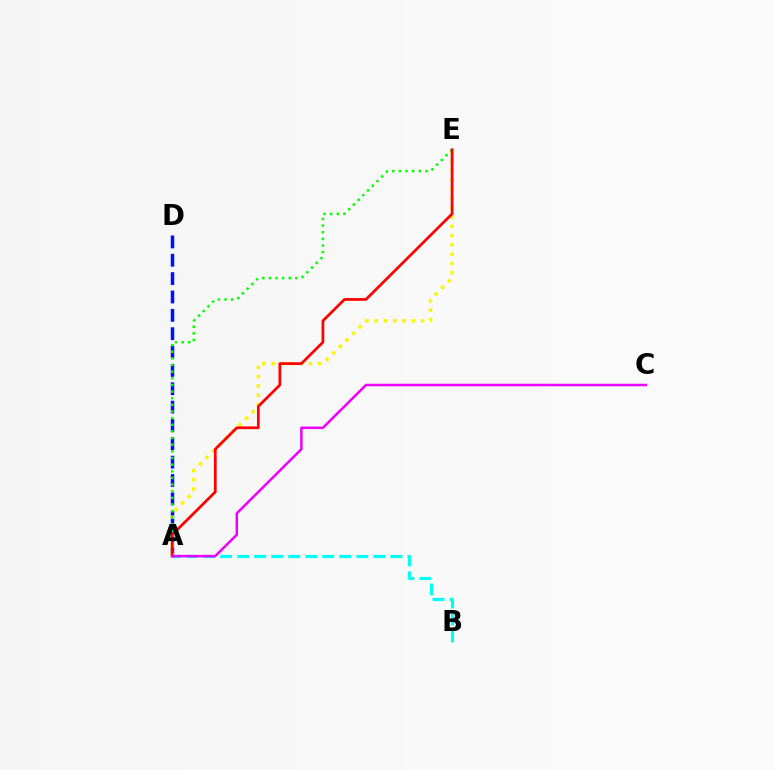{('A', 'D'): [{'color': '#0010ff', 'line_style': 'dashed', 'thickness': 2.49}], ('A', 'B'): [{'color': '#00fff6', 'line_style': 'dashed', 'thickness': 2.31}], ('A', 'E'): [{'color': '#fcf500', 'line_style': 'dotted', 'thickness': 2.52}, {'color': '#08ff00', 'line_style': 'dotted', 'thickness': 1.8}, {'color': '#ff0000', 'line_style': 'solid', 'thickness': 1.97}], ('A', 'C'): [{'color': '#ee00ff', 'line_style': 'solid', 'thickness': 1.8}]}